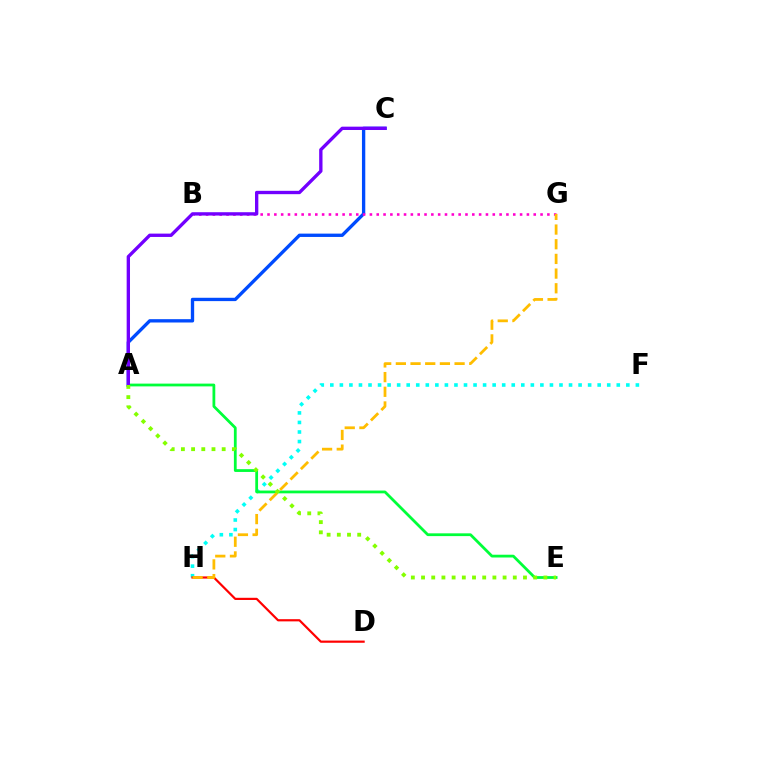{('F', 'H'): [{'color': '#00fff6', 'line_style': 'dotted', 'thickness': 2.59}], ('A', 'E'): [{'color': '#00ff39', 'line_style': 'solid', 'thickness': 2.0}, {'color': '#84ff00', 'line_style': 'dotted', 'thickness': 2.77}], ('A', 'C'): [{'color': '#004bff', 'line_style': 'solid', 'thickness': 2.4}, {'color': '#7200ff', 'line_style': 'solid', 'thickness': 2.41}], ('D', 'H'): [{'color': '#ff0000', 'line_style': 'solid', 'thickness': 1.58}], ('B', 'G'): [{'color': '#ff00cf', 'line_style': 'dotted', 'thickness': 1.85}], ('G', 'H'): [{'color': '#ffbd00', 'line_style': 'dashed', 'thickness': 1.99}]}